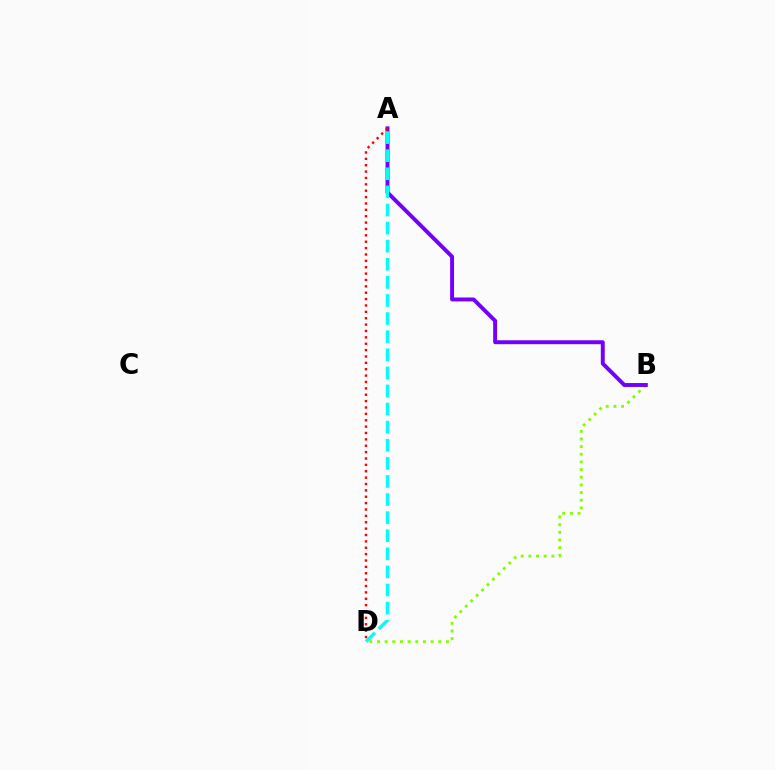{('B', 'D'): [{'color': '#84ff00', 'line_style': 'dotted', 'thickness': 2.08}], ('A', 'B'): [{'color': '#7200ff', 'line_style': 'solid', 'thickness': 2.83}], ('A', 'D'): [{'color': '#ff0000', 'line_style': 'dotted', 'thickness': 1.73}, {'color': '#00fff6', 'line_style': 'dashed', 'thickness': 2.46}]}